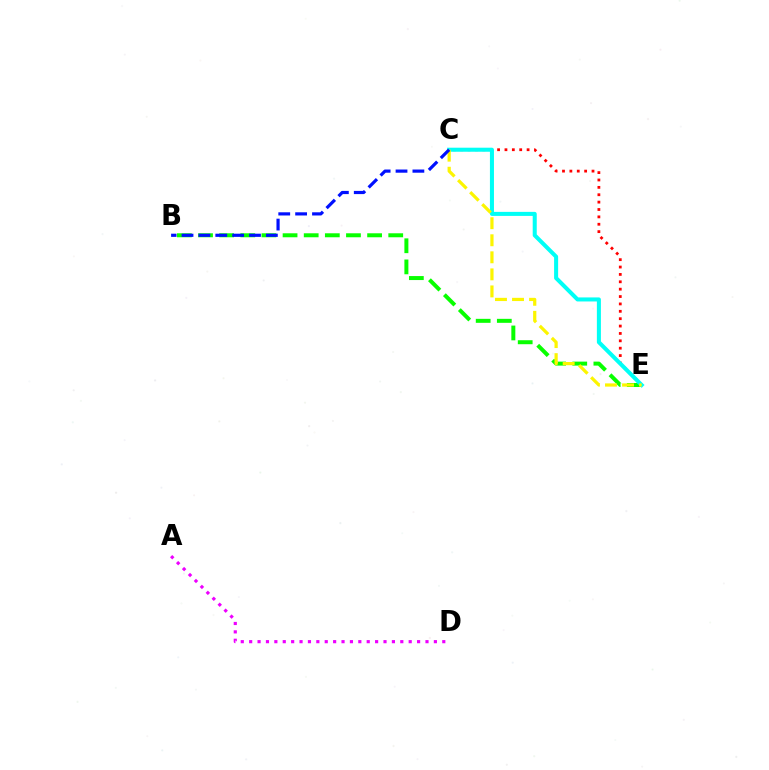{('B', 'E'): [{'color': '#08ff00', 'line_style': 'dashed', 'thickness': 2.87}], ('C', 'E'): [{'color': '#ff0000', 'line_style': 'dotted', 'thickness': 2.0}, {'color': '#00fff6', 'line_style': 'solid', 'thickness': 2.91}, {'color': '#fcf500', 'line_style': 'dashed', 'thickness': 2.32}], ('A', 'D'): [{'color': '#ee00ff', 'line_style': 'dotted', 'thickness': 2.28}], ('B', 'C'): [{'color': '#0010ff', 'line_style': 'dashed', 'thickness': 2.29}]}